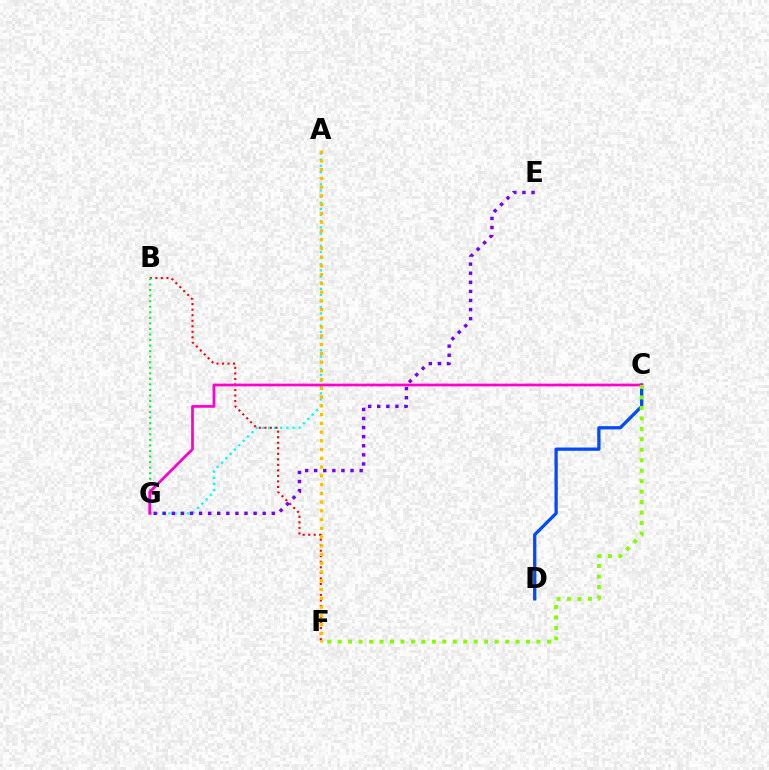{('A', 'G'): [{'color': '#00fff6', 'line_style': 'dotted', 'thickness': 1.67}], ('C', 'D'): [{'color': '#004bff', 'line_style': 'solid', 'thickness': 2.36}], ('B', 'F'): [{'color': '#ff0000', 'line_style': 'dotted', 'thickness': 1.5}], ('A', 'F'): [{'color': '#ffbd00', 'line_style': 'dotted', 'thickness': 2.38}], ('B', 'G'): [{'color': '#00ff39', 'line_style': 'dotted', 'thickness': 1.51}], ('C', 'G'): [{'color': '#ff00cf', 'line_style': 'solid', 'thickness': 1.96}], ('C', 'F'): [{'color': '#84ff00', 'line_style': 'dotted', 'thickness': 2.84}], ('E', 'G'): [{'color': '#7200ff', 'line_style': 'dotted', 'thickness': 2.47}]}